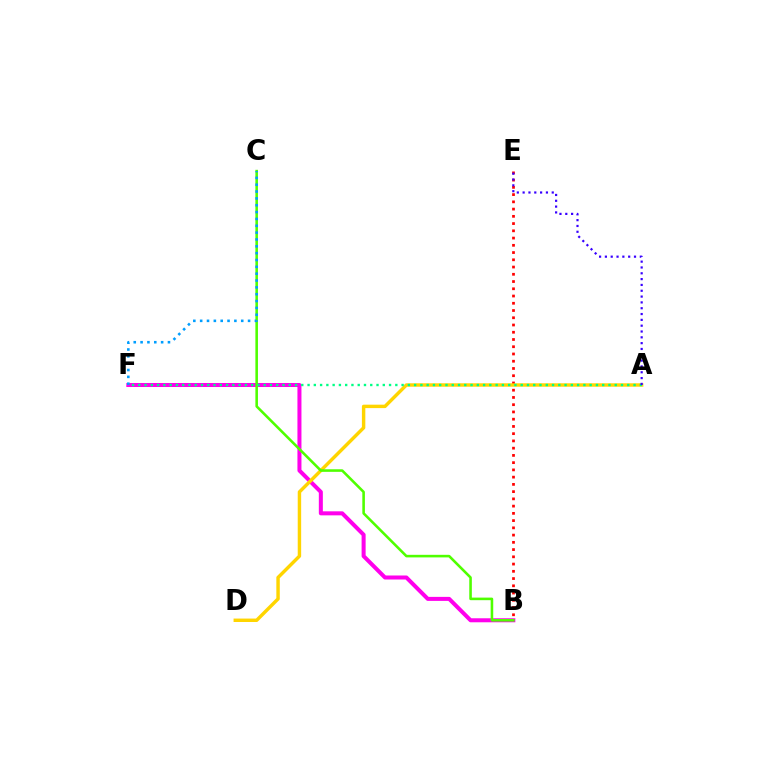{('B', 'E'): [{'color': '#ff0000', 'line_style': 'dotted', 'thickness': 1.97}], ('B', 'F'): [{'color': '#ff00ed', 'line_style': 'solid', 'thickness': 2.89}], ('A', 'D'): [{'color': '#ffd500', 'line_style': 'solid', 'thickness': 2.47}], ('B', 'C'): [{'color': '#4fff00', 'line_style': 'solid', 'thickness': 1.86}], ('A', 'F'): [{'color': '#00ff86', 'line_style': 'dotted', 'thickness': 1.7}], ('C', 'F'): [{'color': '#009eff', 'line_style': 'dotted', 'thickness': 1.86}], ('A', 'E'): [{'color': '#3700ff', 'line_style': 'dotted', 'thickness': 1.58}]}